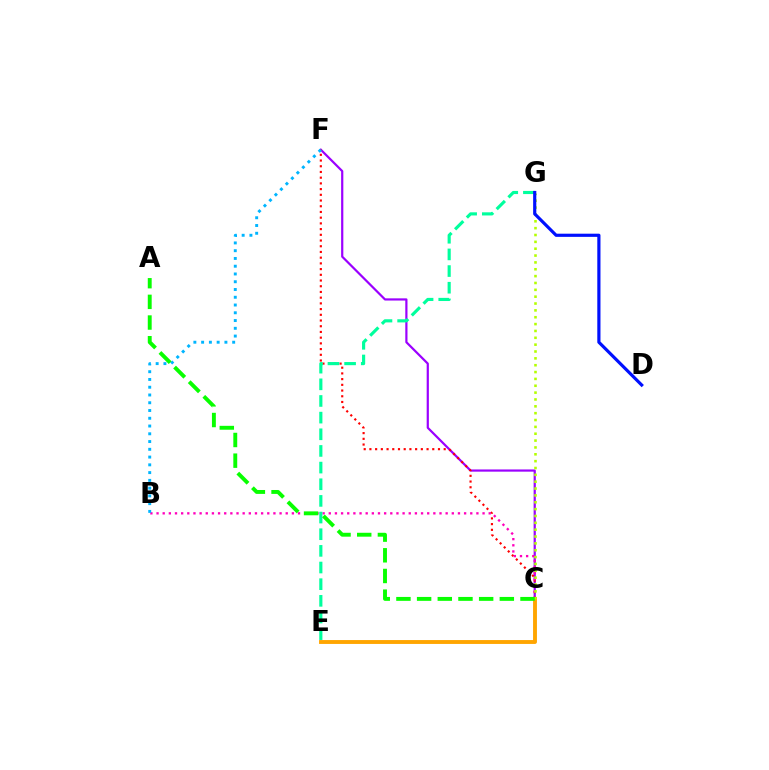{('C', 'F'): [{'color': '#9b00ff', 'line_style': 'solid', 'thickness': 1.58}, {'color': '#ff0000', 'line_style': 'dotted', 'thickness': 1.55}], ('B', 'C'): [{'color': '#ff00bd', 'line_style': 'dotted', 'thickness': 1.67}], ('C', 'E'): [{'color': '#ffa500', 'line_style': 'solid', 'thickness': 2.8}], ('C', 'G'): [{'color': '#b3ff00', 'line_style': 'dotted', 'thickness': 1.86}], ('E', 'G'): [{'color': '#00ff9d', 'line_style': 'dashed', 'thickness': 2.26}], ('B', 'F'): [{'color': '#00b5ff', 'line_style': 'dotted', 'thickness': 2.11}], ('A', 'C'): [{'color': '#08ff00', 'line_style': 'dashed', 'thickness': 2.81}], ('D', 'G'): [{'color': '#0010ff', 'line_style': 'solid', 'thickness': 2.29}]}